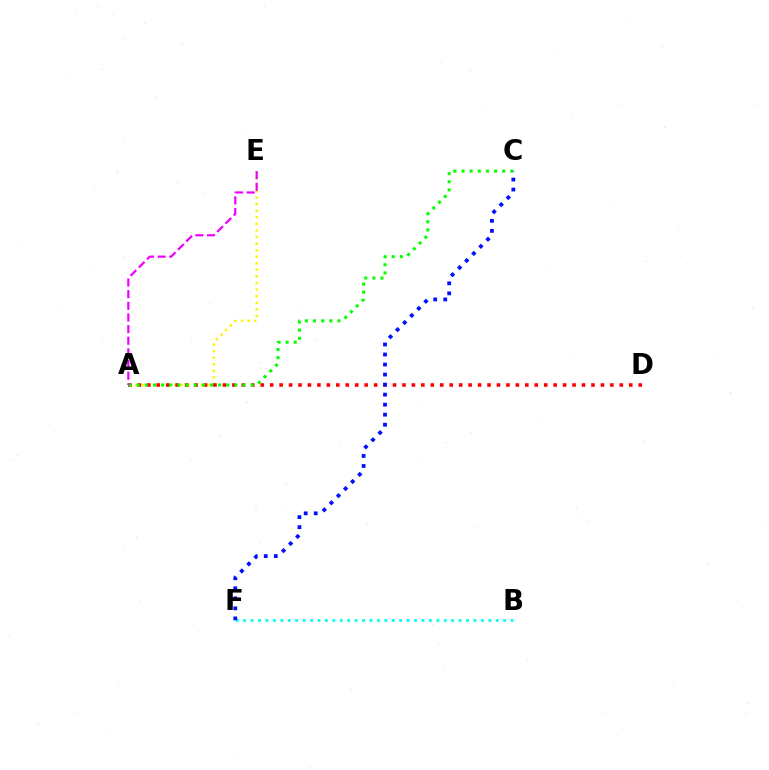{('A', 'E'): [{'color': '#fcf500', 'line_style': 'dotted', 'thickness': 1.78}, {'color': '#ee00ff', 'line_style': 'dashed', 'thickness': 1.58}], ('A', 'D'): [{'color': '#ff0000', 'line_style': 'dotted', 'thickness': 2.57}], ('B', 'F'): [{'color': '#00fff6', 'line_style': 'dotted', 'thickness': 2.02}], ('A', 'C'): [{'color': '#08ff00', 'line_style': 'dotted', 'thickness': 2.21}], ('C', 'F'): [{'color': '#0010ff', 'line_style': 'dotted', 'thickness': 2.72}]}